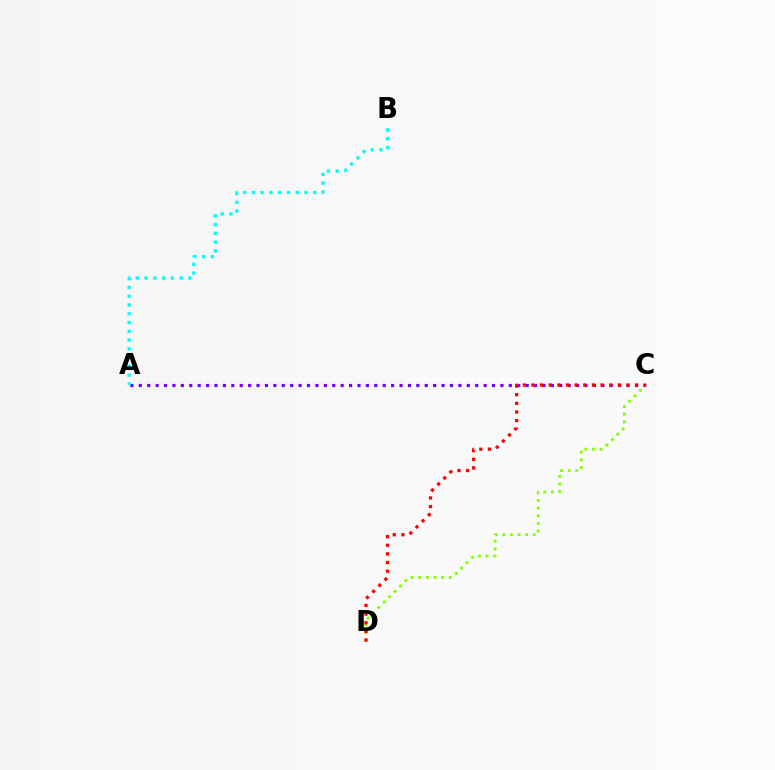{('A', 'C'): [{'color': '#7200ff', 'line_style': 'dotted', 'thickness': 2.29}], ('C', 'D'): [{'color': '#84ff00', 'line_style': 'dotted', 'thickness': 2.07}, {'color': '#ff0000', 'line_style': 'dotted', 'thickness': 2.35}], ('A', 'B'): [{'color': '#00fff6', 'line_style': 'dotted', 'thickness': 2.38}]}